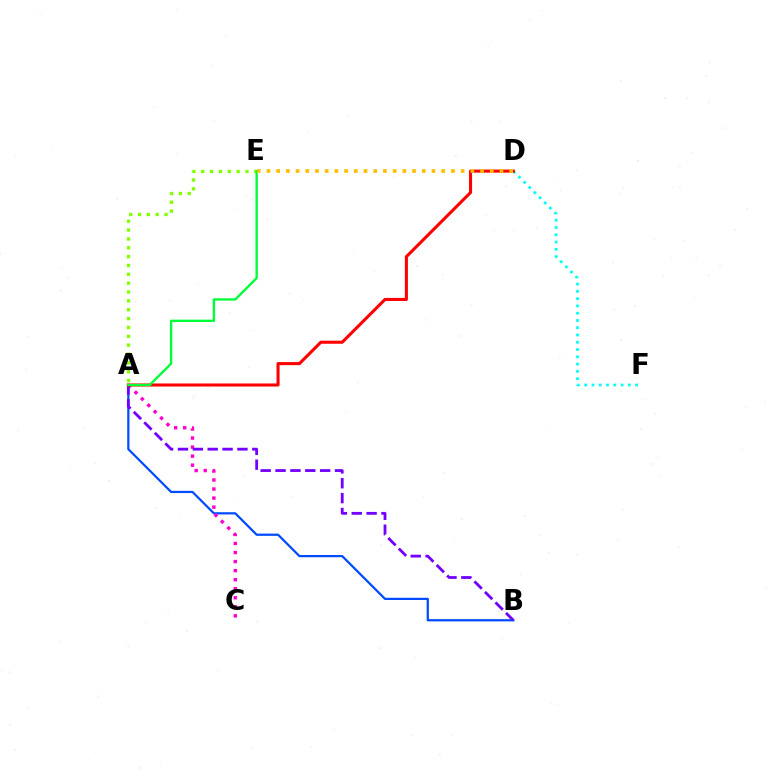{('A', 'B'): [{'color': '#004bff', 'line_style': 'solid', 'thickness': 1.61}, {'color': '#7200ff', 'line_style': 'dashed', 'thickness': 2.02}], ('D', 'F'): [{'color': '#00fff6', 'line_style': 'dotted', 'thickness': 1.98}], ('A', 'C'): [{'color': '#ff00cf', 'line_style': 'dotted', 'thickness': 2.46}], ('A', 'E'): [{'color': '#84ff00', 'line_style': 'dotted', 'thickness': 2.41}, {'color': '#00ff39', 'line_style': 'solid', 'thickness': 1.69}], ('A', 'D'): [{'color': '#ff0000', 'line_style': 'solid', 'thickness': 2.2}], ('D', 'E'): [{'color': '#ffbd00', 'line_style': 'dotted', 'thickness': 2.64}]}